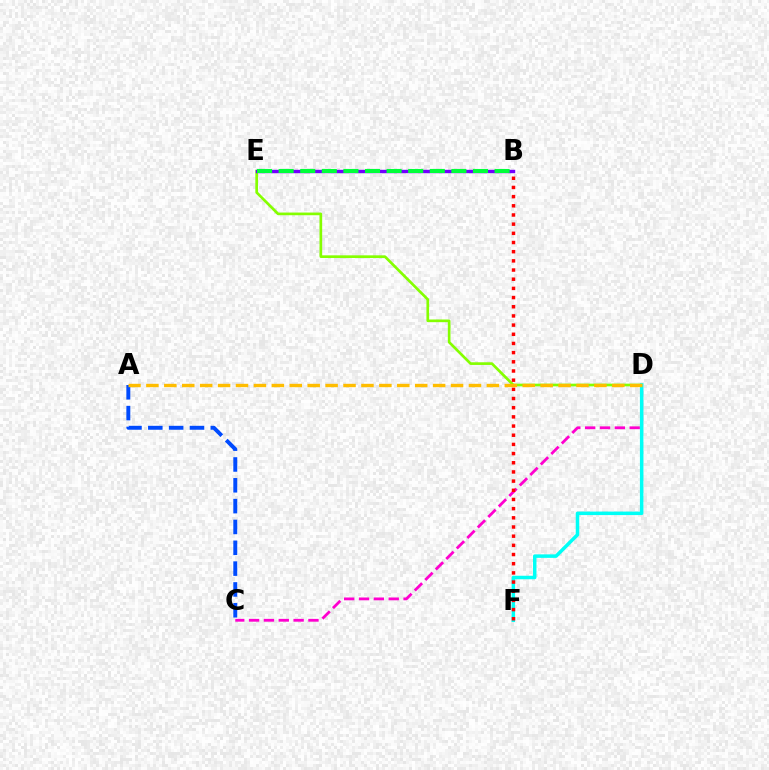{('D', 'E'): [{'color': '#84ff00', 'line_style': 'solid', 'thickness': 1.93}], ('C', 'D'): [{'color': '#ff00cf', 'line_style': 'dashed', 'thickness': 2.02}], ('A', 'C'): [{'color': '#004bff', 'line_style': 'dashed', 'thickness': 2.83}], ('B', 'E'): [{'color': '#7200ff', 'line_style': 'solid', 'thickness': 2.45}, {'color': '#00ff39', 'line_style': 'dashed', 'thickness': 2.93}], ('D', 'F'): [{'color': '#00fff6', 'line_style': 'solid', 'thickness': 2.52}], ('B', 'F'): [{'color': '#ff0000', 'line_style': 'dotted', 'thickness': 2.49}], ('A', 'D'): [{'color': '#ffbd00', 'line_style': 'dashed', 'thickness': 2.43}]}